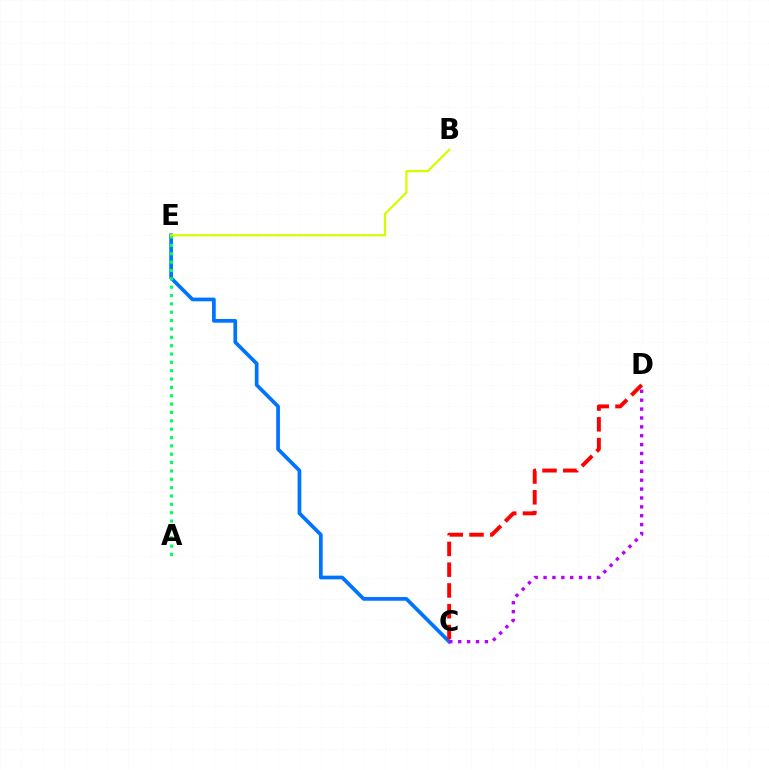{('C', 'E'): [{'color': '#0074ff', 'line_style': 'solid', 'thickness': 2.67}], ('A', 'E'): [{'color': '#00ff5c', 'line_style': 'dotted', 'thickness': 2.27}], ('B', 'E'): [{'color': '#d1ff00', 'line_style': 'solid', 'thickness': 1.59}], ('C', 'D'): [{'color': '#b900ff', 'line_style': 'dotted', 'thickness': 2.41}, {'color': '#ff0000', 'line_style': 'dashed', 'thickness': 2.82}]}